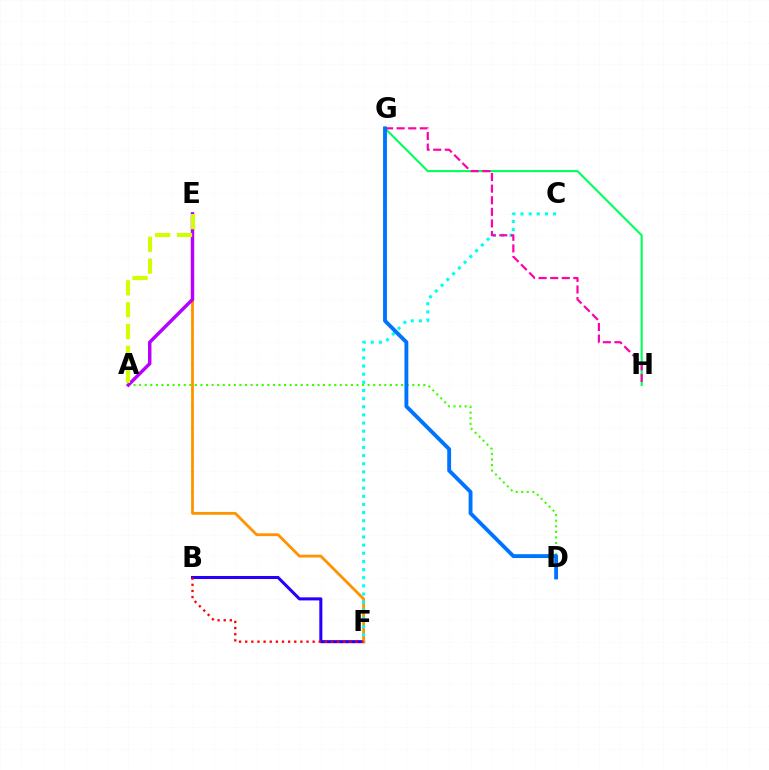{('A', 'D'): [{'color': '#3dff00', 'line_style': 'dotted', 'thickness': 1.51}], ('B', 'F'): [{'color': '#2500ff', 'line_style': 'solid', 'thickness': 2.2}, {'color': '#ff0000', 'line_style': 'dotted', 'thickness': 1.67}], ('G', 'H'): [{'color': '#00ff5c', 'line_style': 'solid', 'thickness': 1.51}, {'color': '#ff00ac', 'line_style': 'dashed', 'thickness': 1.57}], ('E', 'F'): [{'color': '#ff9400', 'line_style': 'solid', 'thickness': 2.03}], ('A', 'E'): [{'color': '#b900ff', 'line_style': 'solid', 'thickness': 2.48}, {'color': '#d1ff00', 'line_style': 'dashed', 'thickness': 2.97}], ('C', 'F'): [{'color': '#00fff6', 'line_style': 'dotted', 'thickness': 2.21}], ('D', 'G'): [{'color': '#0074ff', 'line_style': 'solid', 'thickness': 2.78}]}